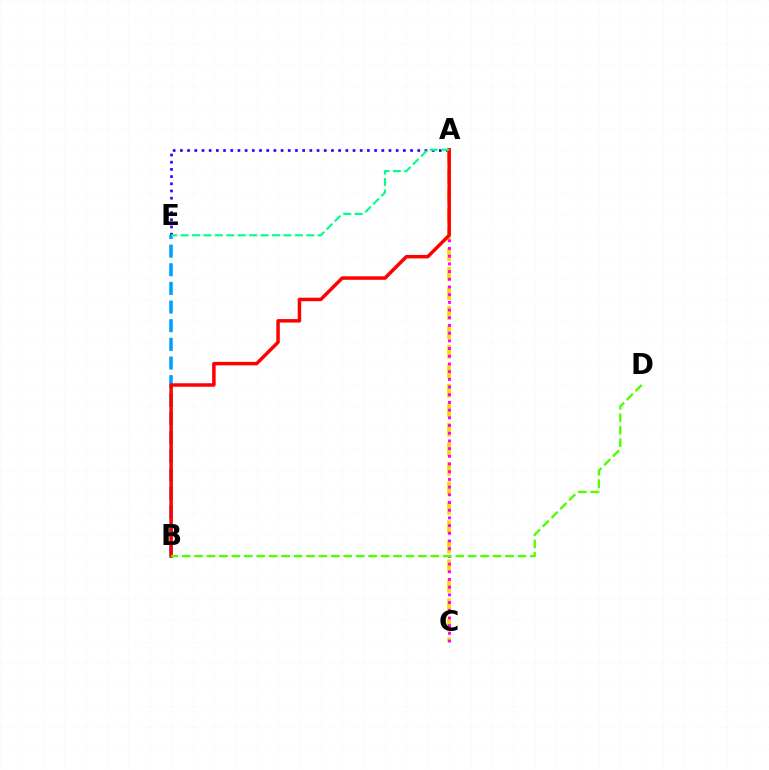{('B', 'E'): [{'color': '#009eff', 'line_style': 'dashed', 'thickness': 2.53}], ('A', 'E'): [{'color': '#3700ff', 'line_style': 'dotted', 'thickness': 1.95}, {'color': '#00ff86', 'line_style': 'dashed', 'thickness': 1.55}], ('A', 'C'): [{'color': '#ffd500', 'line_style': 'dashed', 'thickness': 2.65}, {'color': '#ff00ed', 'line_style': 'dotted', 'thickness': 2.09}], ('A', 'B'): [{'color': '#ff0000', 'line_style': 'solid', 'thickness': 2.51}], ('B', 'D'): [{'color': '#4fff00', 'line_style': 'dashed', 'thickness': 1.69}]}